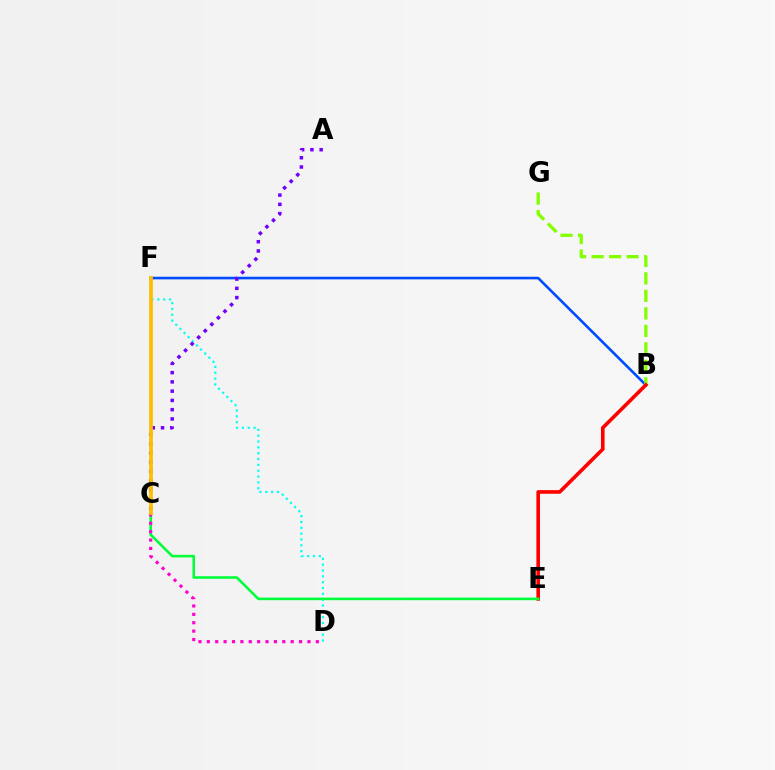{('B', 'F'): [{'color': '#004bff', 'line_style': 'solid', 'thickness': 1.88}], ('B', 'G'): [{'color': '#84ff00', 'line_style': 'dashed', 'thickness': 2.38}], ('D', 'F'): [{'color': '#00fff6', 'line_style': 'dotted', 'thickness': 1.59}], ('B', 'E'): [{'color': '#ff0000', 'line_style': 'solid', 'thickness': 2.61}], ('C', 'E'): [{'color': '#00ff39', 'line_style': 'solid', 'thickness': 1.86}], ('A', 'C'): [{'color': '#7200ff', 'line_style': 'dotted', 'thickness': 2.52}], ('C', 'D'): [{'color': '#ff00cf', 'line_style': 'dotted', 'thickness': 2.28}], ('C', 'F'): [{'color': '#ffbd00', 'line_style': 'solid', 'thickness': 2.66}]}